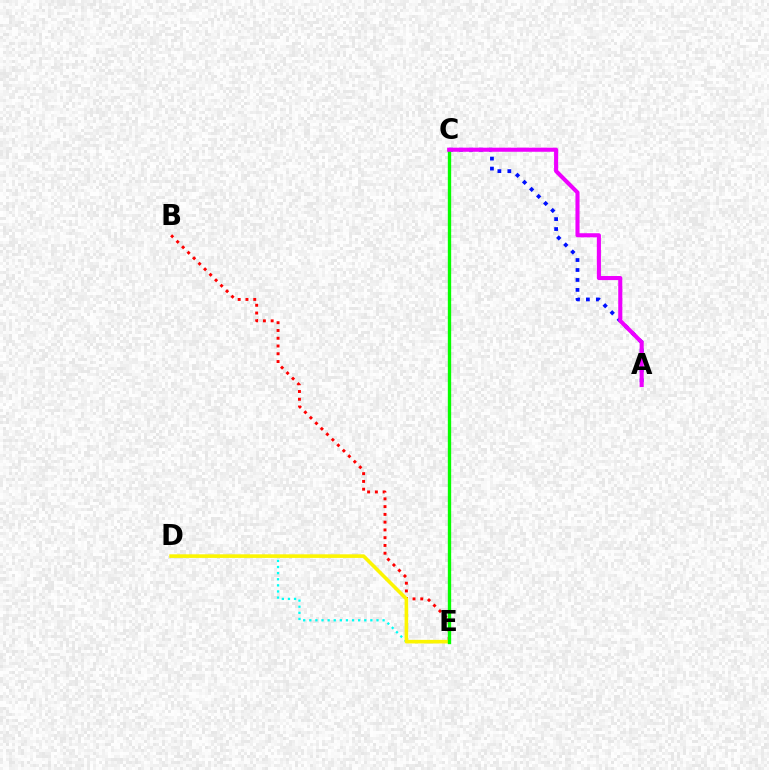{('A', 'C'): [{'color': '#0010ff', 'line_style': 'dotted', 'thickness': 2.71}, {'color': '#ee00ff', 'line_style': 'solid', 'thickness': 2.94}], ('B', 'E'): [{'color': '#ff0000', 'line_style': 'dotted', 'thickness': 2.11}], ('D', 'E'): [{'color': '#00fff6', 'line_style': 'dotted', 'thickness': 1.66}, {'color': '#fcf500', 'line_style': 'solid', 'thickness': 2.59}], ('C', 'E'): [{'color': '#08ff00', 'line_style': 'solid', 'thickness': 2.41}]}